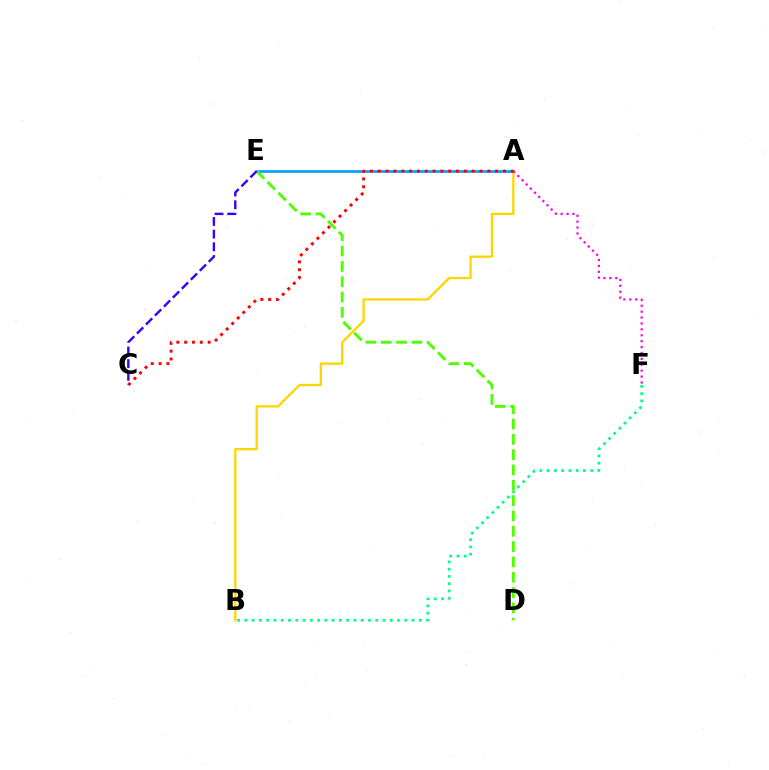{('A', 'B'): [{'color': '#ffd500', 'line_style': 'solid', 'thickness': 1.65}], ('A', 'E'): [{'color': '#009eff', 'line_style': 'solid', 'thickness': 1.91}], ('A', 'F'): [{'color': '#ff00ed', 'line_style': 'dotted', 'thickness': 1.6}], ('B', 'F'): [{'color': '#00ff86', 'line_style': 'dotted', 'thickness': 1.98}], ('D', 'E'): [{'color': '#4fff00', 'line_style': 'dashed', 'thickness': 2.08}], ('A', 'C'): [{'color': '#ff0000', 'line_style': 'dotted', 'thickness': 2.13}], ('C', 'E'): [{'color': '#3700ff', 'line_style': 'dashed', 'thickness': 1.72}]}